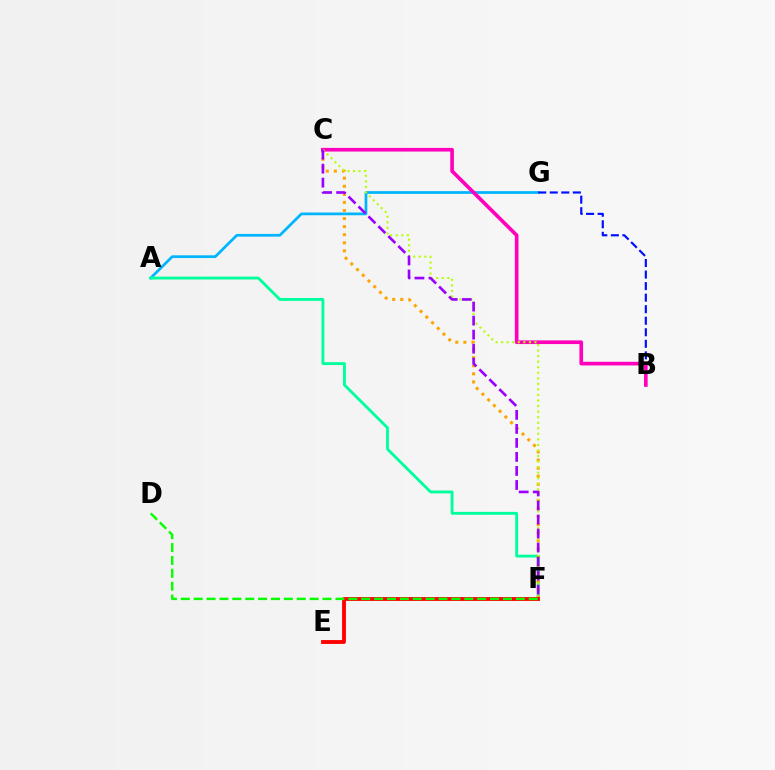{('A', 'G'): [{'color': '#00b5ff', 'line_style': 'solid', 'thickness': 1.96}], ('B', 'G'): [{'color': '#0010ff', 'line_style': 'dashed', 'thickness': 1.57}], ('A', 'F'): [{'color': '#00ff9d', 'line_style': 'solid', 'thickness': 2.06}], ('C', 'F'): [{'color': '#ffa500', 'line_style': 'dotted', 'thickness': 2.19}, {'color': '#b3ff00', 'line_style': 'dotted', 'thickness': 1.51}, {'color': '#9b00ff', 'line_style': 'dashed', 'thickness': 1.9}], ('B', 'C'): [{'color': '#ff00bd', 'line_style': 'solid', 'thickness': 2.63}], ('E', 'F'): [{'color': '#ff0000', 'line_style': 'solid', 'thickness': 2.77}], ('D', 'F'): [{'color': '#08ff00', 'line_style': 'dashed', 'thickness': 1.75}]}